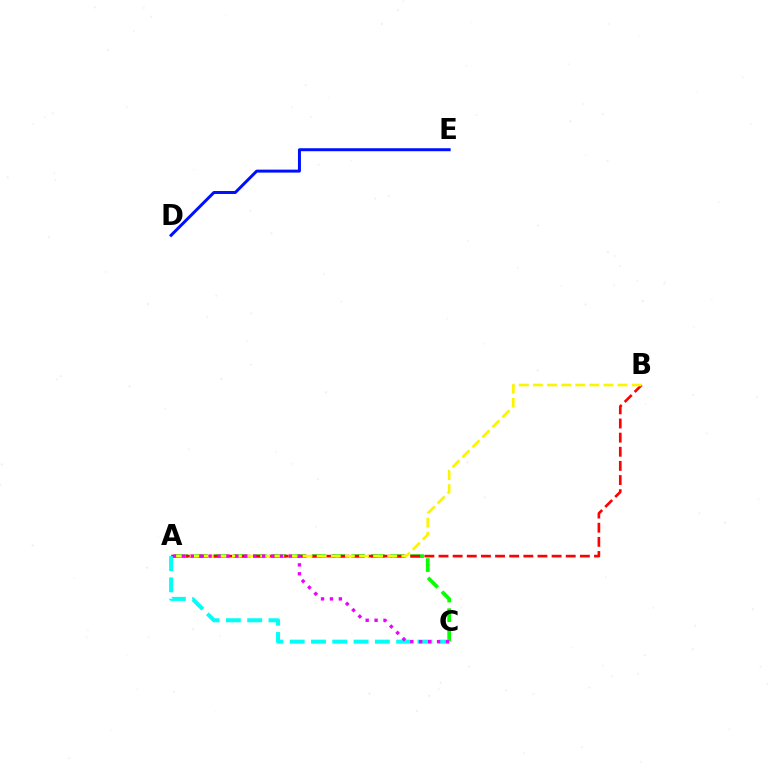{('A', 'C'): [{'color': '#08ff00', 'line_style': 'dashed', 'thickness': 2.67}, {'color': '#00fff6', 'line_style': 'dashed', 'thickness': 2.89}, {'color': '#ee00ff', 'line_style': 'dotted', 'thickness': 2.42}], ('A', 'B'): [{'color': '#ff0000', 'line_style': 'dashed', 'thickness': 1.92}, {'color': '#fcf500', 'line_style': 'dashed', 'thickness': 1.92}], ('D', 'E'): [{'color': '#0010ff', 'line_style': 'solid', 'thickness': 2.15}]}